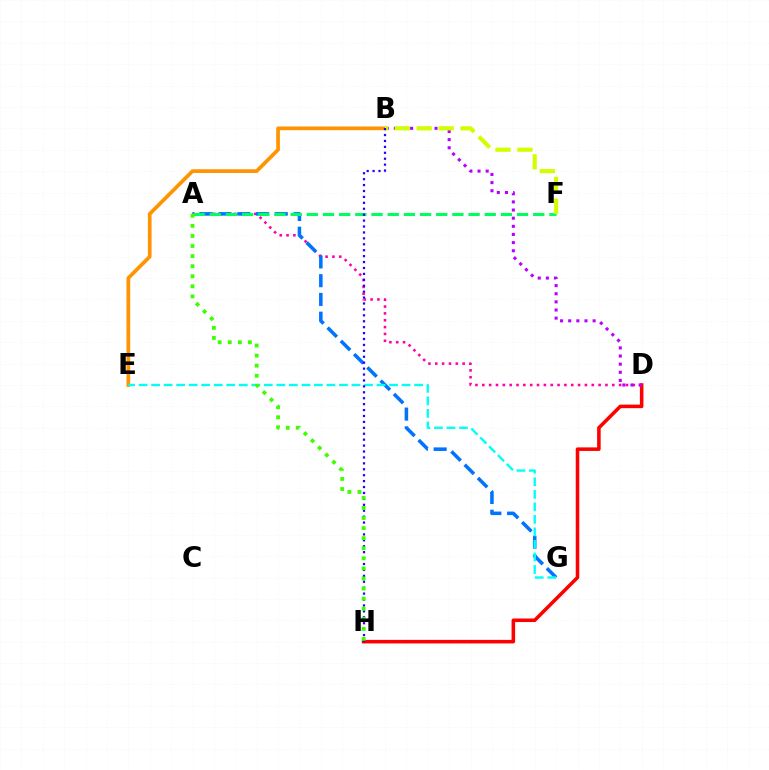{('D', 'H'): [{'color': '#ff0000', 'line_style': 'solid', 'thickness': 2.56}], ('A', 'D'): [{'color': '#ff00ac', 'line_style': 'dotted', 'thickness': 1.86}], ('B', 'E'): [{'color': '#ff9400', 'line_style': 'solid', 'thickness': 2.67}], ('A', 'G'): [{'color': '#0074ff', 'line_style': 'dashed', 'thickness': 2.55}], ('E', 'G'): [{'color': '#00fff6', 'line_style': 'dashed', 'thickness': 1.7}], ('B', 'D'): [{'color': '#b900ff', 'line_style': 'dotted', 'thickness': 2.21}], ('A', 'F'): [{'color': '#00ff5c', 'line_style': 'dashed', 'thickness': 2.2}], ('B', 'F'): [{'color': '#d1ff00', 'line_style': 'dashed', 'thickness': 2.98}], ('B', 'H'): [{'color': '#2500ff', 'line_style': 'dotted', 'thickness': 1.61}], ('A', 'H'): [{'color': '#3dff00', 'line_style': 'dotted', 'thickness': 2.74}]}